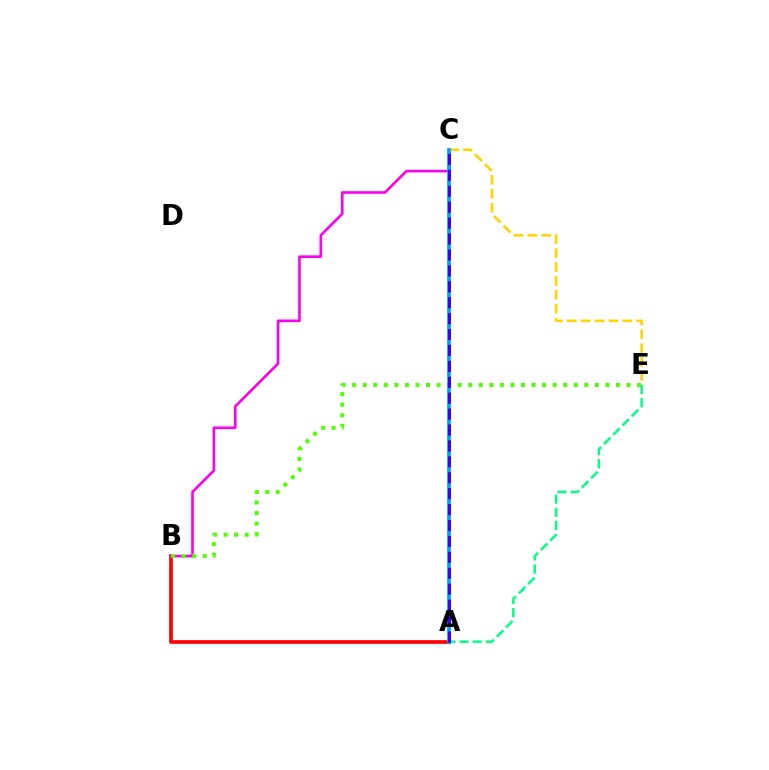{('A', 'B'): [{'color': '#ff0000', 'line_style': 'solid', 'thickness': 2.65}], ('B', 'C'): [{'color': '#ff00ed', 'line_style': 'solid', 'thickness': 1.9}], ('C', 'E'): [{'color': '#ffd500', 'line_style': 'dashed', 'thickness': 1.89}], ('B', 'E'): [{'color': '#4fff00', 'line_style': 'dotted', 'thickness': 2.87}], ('A', 'E'): [{'color': '#00ff86', 'line_style': 'dashed', 'thickness': 1.78}], ('A', 'C'): [{'color': '#009eff', 'line_style': 'solid', 'thickness': 2.62}, {'color': '#3700ff', 'line_style': 'dashed', 'thickness': 2.16}]}